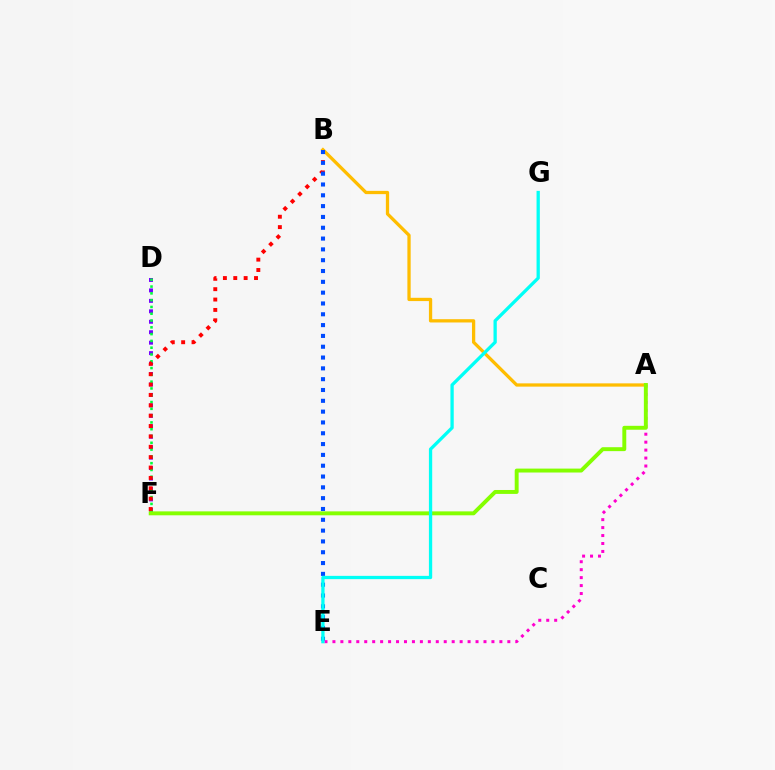{('D', 'F'): [{'color': '#7200ff', 'line_style': 'dotted', 'thickness': 2.84}, {'color': '#00ff39', 'line_style': 'dotted', 'thickness': 1.85}], ('B', 'F'): [{'color': '#ff0000', 'line_style': 'dotted', 'thickness': 2.82}], ('A', 'B'): [{'color': '#ffbd00', 'line_style': 'solid', 'thickness': 2.36}], ('B', 'E'): [{'color': '#004bff', 'line_style': 'dotted', 'thickness': 2.94}], ('A', 'E'): [{'color': '#ff00cf', 'line_style': 'dotted', 'thickness': 2.16}], ('A', 'F'): [{'color': '#84ff00', 'line_style': 'solid', 'thickness': 2.82}], ('E', 'G'): [{'color': '#00fff6', 'line_style': 'solid', 'thickness': 2.36}]}